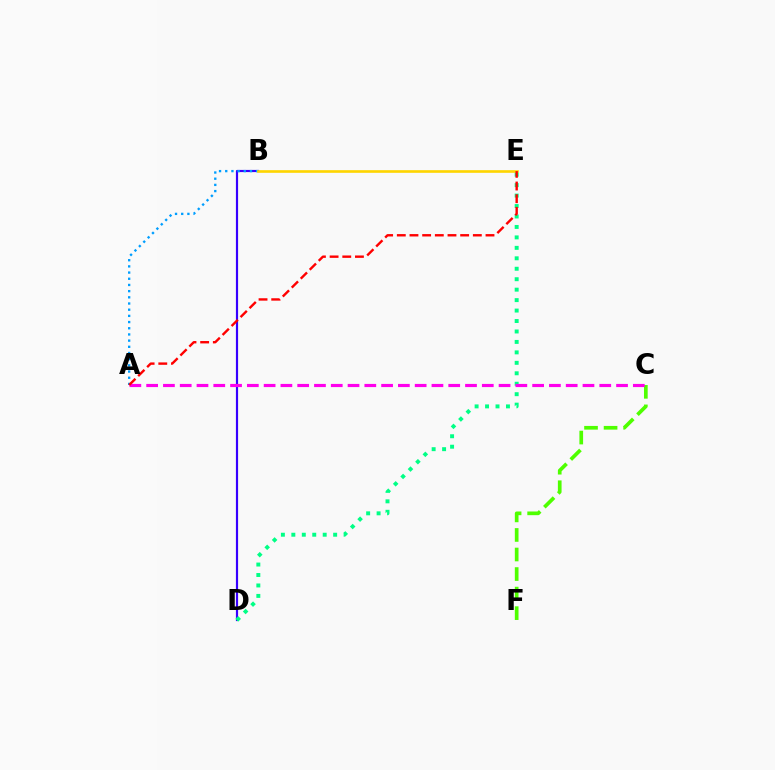{('C', 'F'): [{'color': '#4fff00', 'line_style': 'dashed', 'thickness': 2.66}], ('B', 'D'): [{'color': '#3700ff', 'line_style': 'solid', 'thickness': 1.57}], ('A', 'B'): [{'color': '#009eff', 'line_style': 'dotted', 'thickness': 1.68}], ('B', 'E'): [{'color': '#ffd500', 'line_style': 'solid', 'thickness': 1.9}], ('D', 'E'): [{'color': '#00ff86', 'line_style': 'dotted', 'thickness': 2.84}], ('A', 'C'): [{'color': '#ff00ed', 'line_style': 'dashed', 'thickness': 2.28}], ('A', 'E'): [{'color': '#ff0000', 'line_style': 'dashed', 'thickness': 1.72}]}